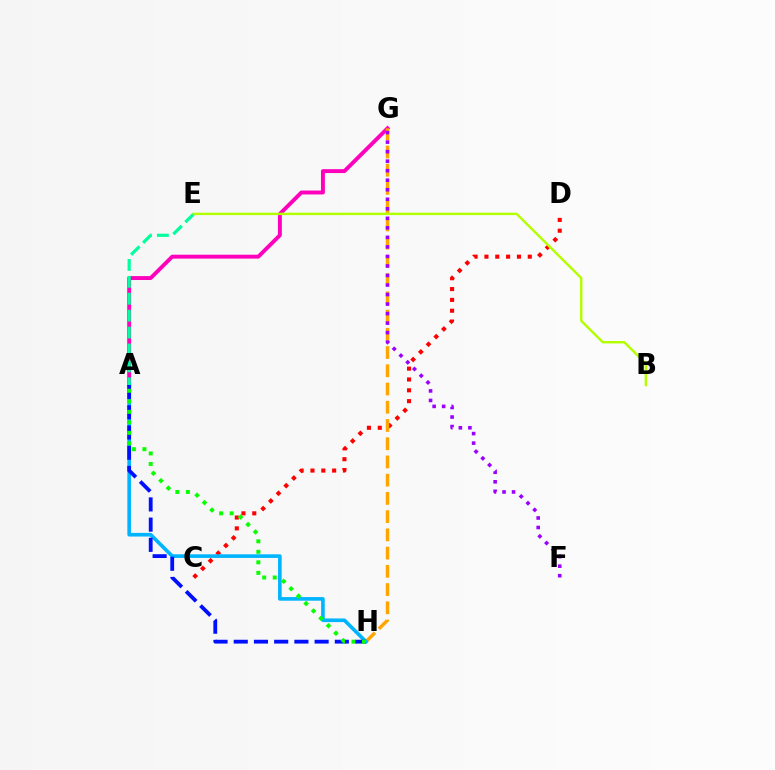{('C', 'D'): [{'color': '#ff0000', 'line_style': 'dotted', 'thickness': 2.94}], ('A', 'G'): [{'color': '#ff00bd', 'line_style': 'solid', 'thickness': 2.81}], ('G', 'H'): [{'color': '#ffa500', 'line_style': 'dashed', 'thickness': 2.48}], ('A', 'H'): [{'color': '#00b5ff', 'line_style': 'solid', 'thickness': 2.62}, {'color': '#0010ff', 'line_style': 'dashed', 'thickness': 2.75}, {'color': '#08ff00', 'line_style': 'dotted', 'thickness': 2.86}], ('F', 'G'): [{'color': '#9b00ff', 'line_style': 'dotted', 'thickness': 2.59}], ('A', 'E'): [{'color': '#00ff9d', 'line_style': 'dashed', 'thickness': 2.3}], ('B', 'E'): [{'color': '#b3ff00', 'line_style': 'solid', 'thickness': 1.73}]}